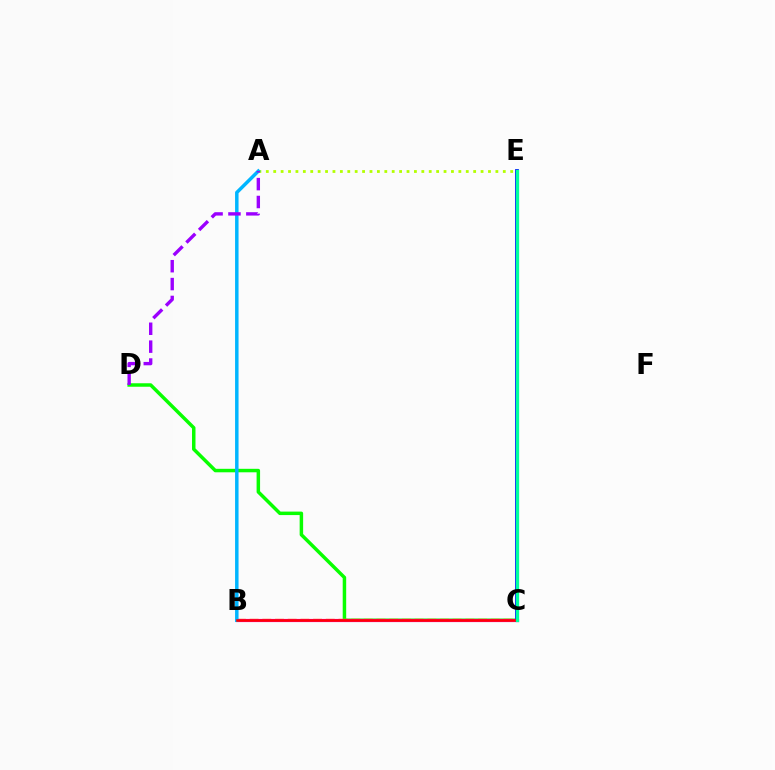{('C', 'D'): [{'color': '#08ff00', 'line_style': 'solid', 'thickness': 2.5}], ('A', 'E'): [{'color': '#b3ff00', 'line_style': 'dotted', 'thickness': 2.01}], ('B', 'C'): [{'color': '#ffa500', 'line_style': 'dashed', 'thickness': 1.72}, {'color': '#ff00bd', 'line_style': 'solid', 'thickness': 2.28}, {'color': '#ff0000', 'line_style': 'solid', 'thickness': 1.82}], ('A', 'B'): [{'color': '#00b5ff', 'line_style': 'solid', 'thickness': 2.51}], ('A', 'D'): [{'color': '#9b00ff', 'line_style': 'dashed', 'thickness': 2.43}], ('C', 'E'): [{'color': '#0010ff', 'line_style': 'solid', 'thickness': 2.72}, {'color': '#00ff9d', 'line_style': 'solid', 'thickness': 2.37}]}